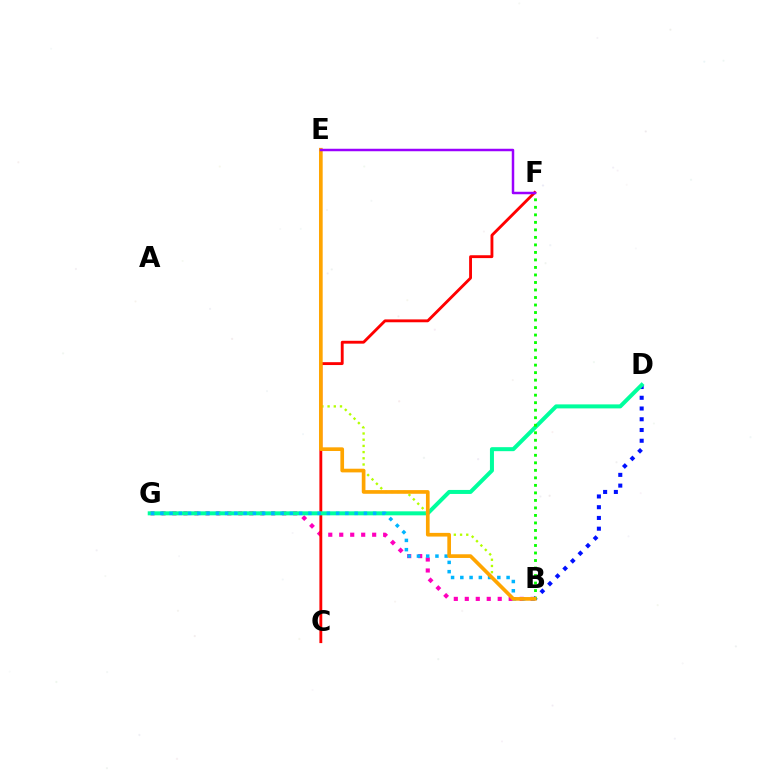{('B', 'D'): [{'color': '#0010ff', 'line_style': 'dotted', 'thickness': 2.92}], ('B', 'G'): [{'color': '#ff00bd', 'line_style': 'dotted', 'thickness': 2.98}, {'color': '#00b5ff', 'line_style': 'dotted', 'thickness': 2.51}], ('C', 'F'): [{'color': '#ff0000', 'line_style': 'solid', 'thickness': 2.06}], ('D', 'G'): [{'color': '#00ff9d', 'line_style': 'solid', 'thickness': 2.88}], ('B', 'E'): [{'color': '#b3ff00', 'line_style': 'dotted', 'thickness': 1.68}, {'color': '#ffa500', 'line_style': 'solid', 'thickness': 2.65}], ('B', 'F'): [{'color': '#08ff00', 'line_style': 'dotted', 'thickness': 2.04}], ('E', 'F'): [{'color': '#9b00ff', 'line_style': 'solid', 'thickness': 1.79}]}